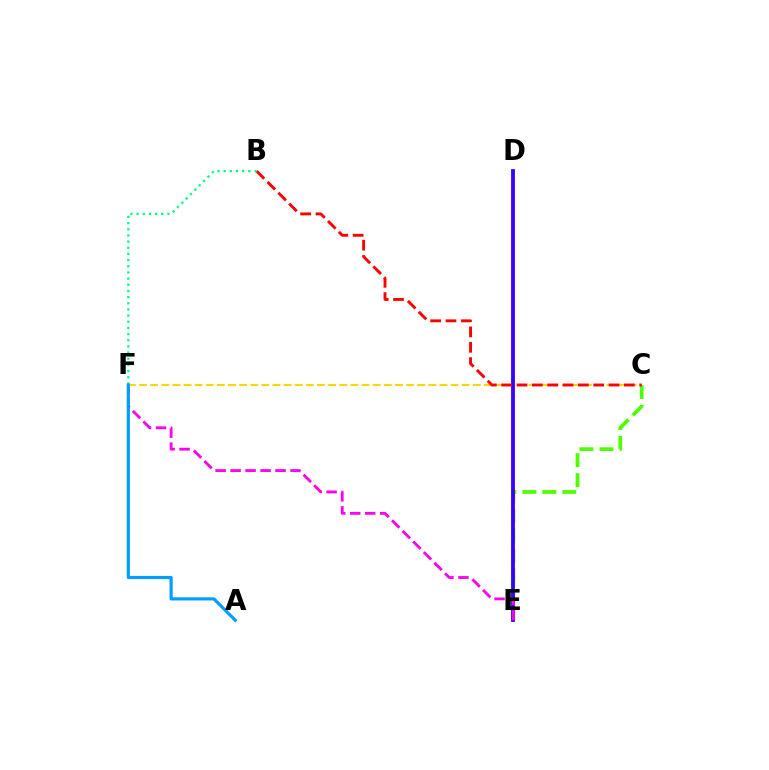{('C', 'E'): [{'color': '#4fff00', 'line_style': 'dashed', 'thickness': 2.71}], ('C', 'F'): [{'color': '#ffd500', 'line_style': 'dashed', 'thickness': 1.51}], ('D', 'E'): [{'color': '#3700ff', 'line_style': 'solid', 'thickness': 2.74}], ('B', 'C'): [{'color': '#ff0000', 'line_style': 'dashed', 'thickness': 2.08}], ('B', 'F'): [{'color': '#00ff86', 'line_style': 'dotted', 'thickness': 1.67}], ('E', 'F'): [{'color': '#ff00ed', 'line_style': 'dashed', 'thickness': 2.04}], ('A', 'F'): [{'color': '#009eff', 'line_style': 'solid', 'thickness': 2.28}]}